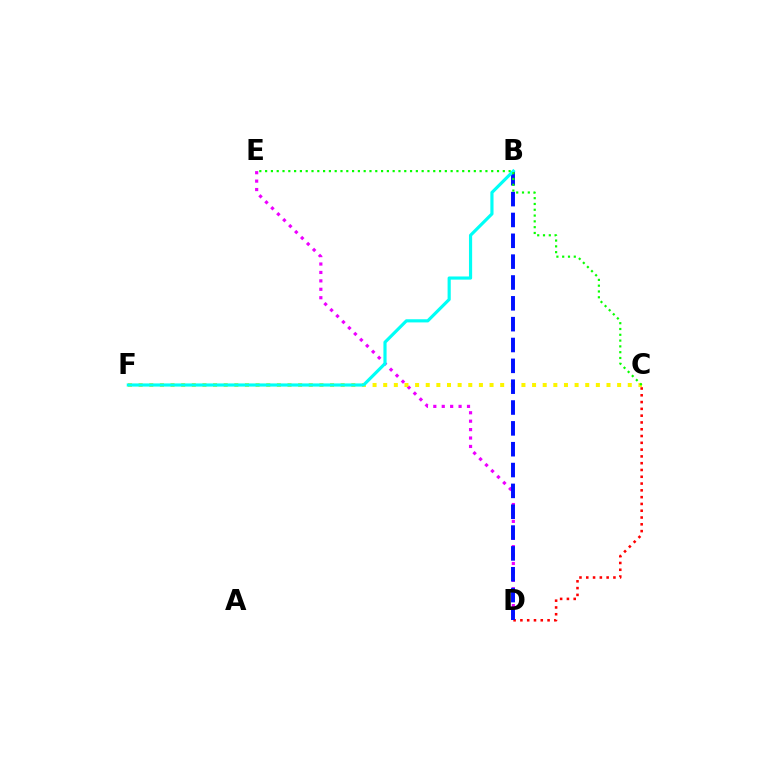{('D', 'E'): [{'color': '#ee00ff', 'line_style': 'dotted', 'thickness': 2.29}], ('C', 'F'): [{'color': '#fcf500', 'line_style': 'dotted', 'thickness': 2.89}], ('C', 'D'): [{'color': '#ff0000', 'line_style': 'dotted', 'thickness': 1.84}], ('B', 'D'): [{'color': '#0010ff', 'line_style': 'dashed', 'thickness': 2.83}], ('B', 'F'): [{'color': '#00fff6', 'line_style': 'solid', 'thickness': 2.28}], ('C', 'E'): [{'color': '#08ff00', 'line_style': 'dotted', 'thickness': 1.58}]}